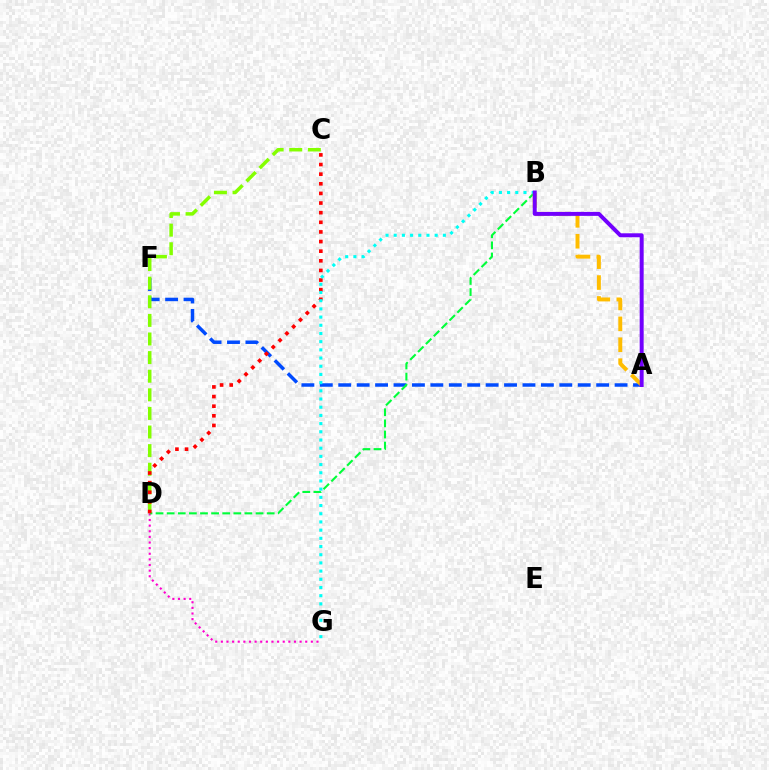{('A', 'F'): [{'color': '#004bff', 'line_style': 'dashed', 'thickness': 2.5}], ('D', 'G'): [{'color': '#ff00cf', 'line_style': 'dotted', 'thickness': 1.53}], ('B', 'D'): [{'color': '#00ff39', 'line_style': 'dashed', 'thickness': 1.51}], ('C', 'D'): [{'color': '#84ff00', 'line_style': 'dashed', 'thickness': 2.53}, {'color': '#ff0000', 'line_style': 'dotted', 'thickness': 2.62}], ('B', 'G'): [{'color': '#00fff6', 'line_style': 'dotted', 'thickness': 2.23}], ('A', 'B'): [{'color': '#ffbd00', 'line_style': 'dashed', 'thickness': 2.84}, {'color': '#7200ff', 'line_style': 'solid', 'thickness': 2.85}]}